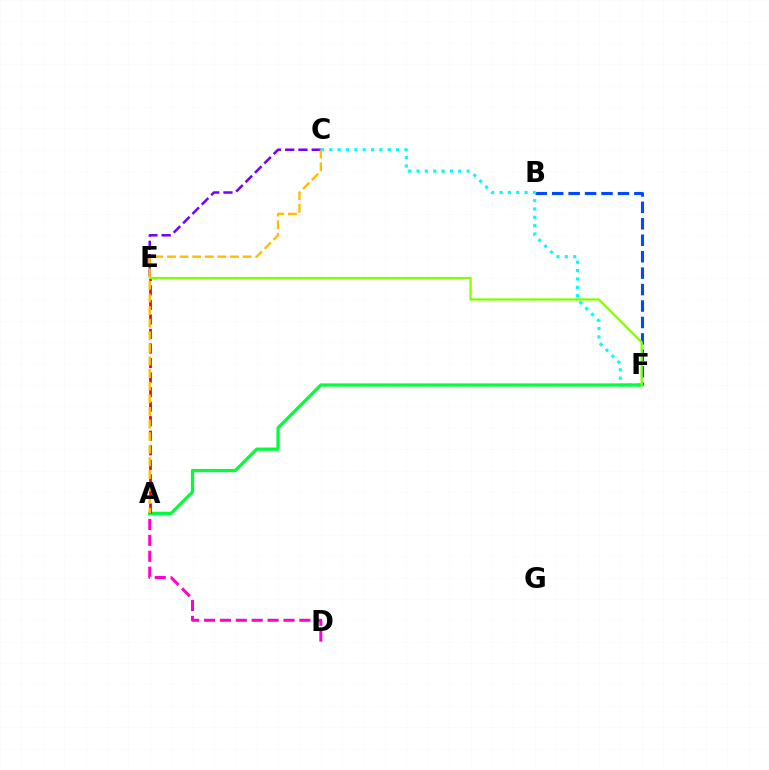{('A', 'D'): [{'color': '#ff00cf', 'line_style': 'dashed', 'thickness': 2.16}], ('C', 'E'): [{'color': '#7200ff', 'line_style': 'dashed', 'thickness': 1.8}], ('B', 'F'): [{'color': '#004bff', 'line_style': 'dashed', 'thickness': 2.23}], ('C', 'F'): [{'color': '#00fff6', 'line_style': 'dotted', 'thickness': 2.27}], ('A', 'F'): [{'color': '#00ff39', 'line_style': 'solid', 'thickness': 2.35}], ('A', 'E'): [{'color': '#ff0000', 'line_style': 'dashed', 'thickness': 1.97}], ('A', 'C'): [{'color': '#ffbd00', 'line_style': 'dashed', 'thickness': 1.71}], ('E', 'F'): [{'color': '#84ff00', 'line_style': 'solid', 'thickness': 1.65}]}